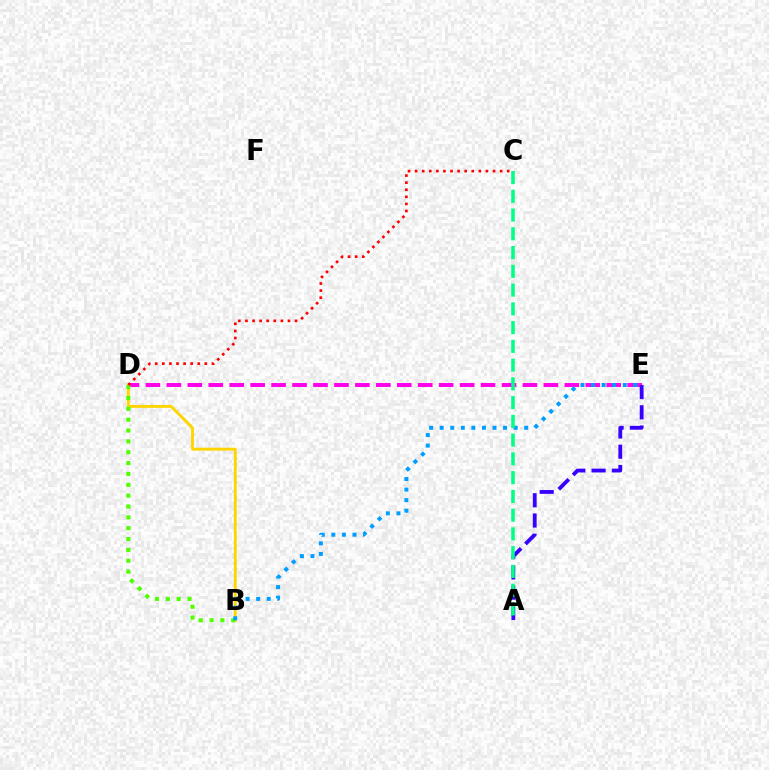{('D', 'E'): [{'color': '#ff00ed', 'line_style': 'dashed', 'thickness': 2.85}], ('B', 'D'): [{'color': '#ffd500', 'line_style': 'solid', 'thickness': 2.08}, {'color': '#4fff00', 'line_style': 'dotted', 'thickness': 2.95}], ('C', 'D'): [{'color': '#ff0000', 'line_style': 'dotted', 'thickness': 1.93}], ('A', 'E'): [{'color': '#3700ff', 'line_style': 'dashed', 'thickness': 2.75}], ('B', 'E'): [{'color': '#009eff', 'line_style': 'dotted', 'thickness': 2.87}], ('A', 'C'): [{'color': '#00ff86', 'line_style': 'dashed', 'thickness': 2.55}]}